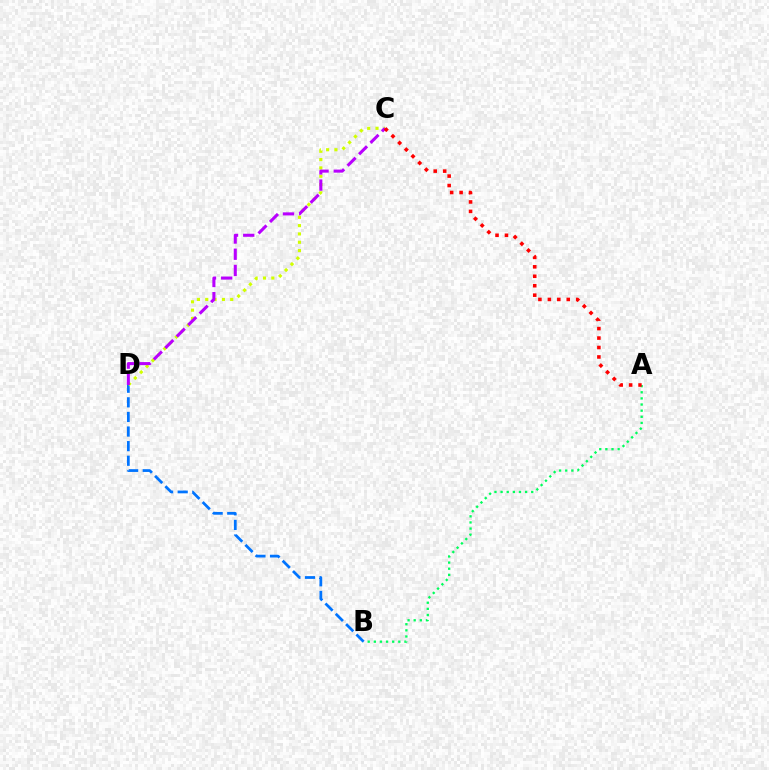{('A', 'B'): [{'color': '#00ff5c', 'line_style': 'dotted', 'thickness': 1.66}], ('B', 'D'): [{'color': '#0074ff', 'line_style': 'dashed', 'thickness': 1.98}], ('C', 'D'): [{'color': '#d1ff00', 'line_style': 'dotted', 'thickness': 2.26}, {'color': '#b900ff', 'line_style': 'dashed', 'thickness': 2.2}], ('A', 'C'): [{'color': '#ff0000', 'line_style': 'dotted', 'thickness': 2.57}]}